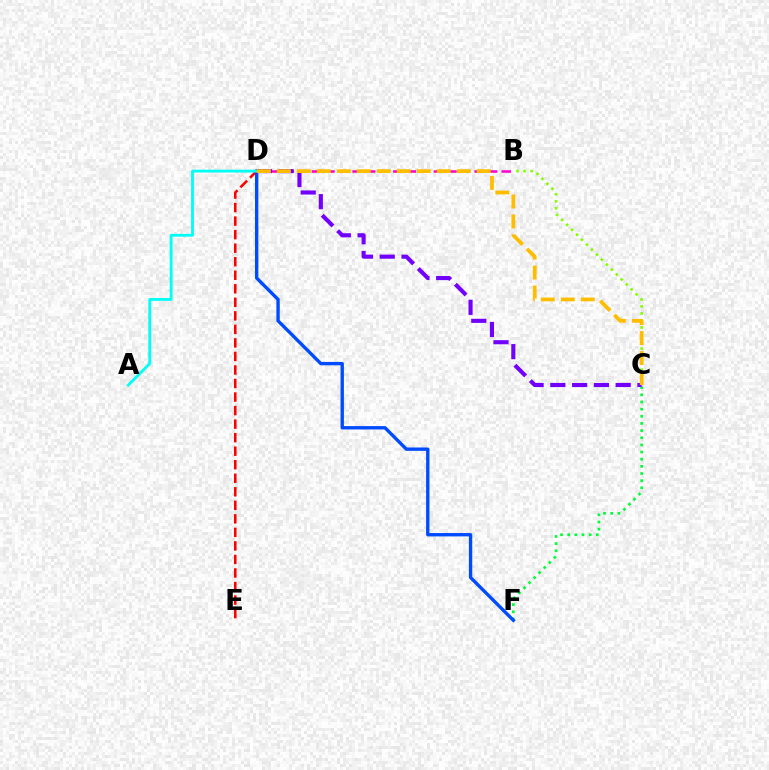{('D', 'E'): [{'color': '#ff0000', 'line_style': 'dashed', 'thickness': 1.84}], ('C', 'F'): [{'color': '#00ff39', 'line_style': 'dotted', 'thickness': 1.94}], ('D', 'F'): [{'color': '#004bff', 'line_style': 'solid', 'thickness': 2.42}], ('B', 'C'): [{'color': '#84ff00', 'line_style': 'dotted', 'thickness': 1.91}], ('B', 'D'): [{'color': '#ff00cf', 'line_style': 'dashed', 'thickness': 1.84}], ('C', 'D'): [{'color': '#7200ff', 'line_style': 'dashed', 'thickness': 2.96}, {'color': '#ffbd00', 'line_style': 'dashed', 'thickness': 2.72}], ('A', 'D'): [{'color': '#00fff6', 'line_style': 'solid', 'thickness': 2.04}]}